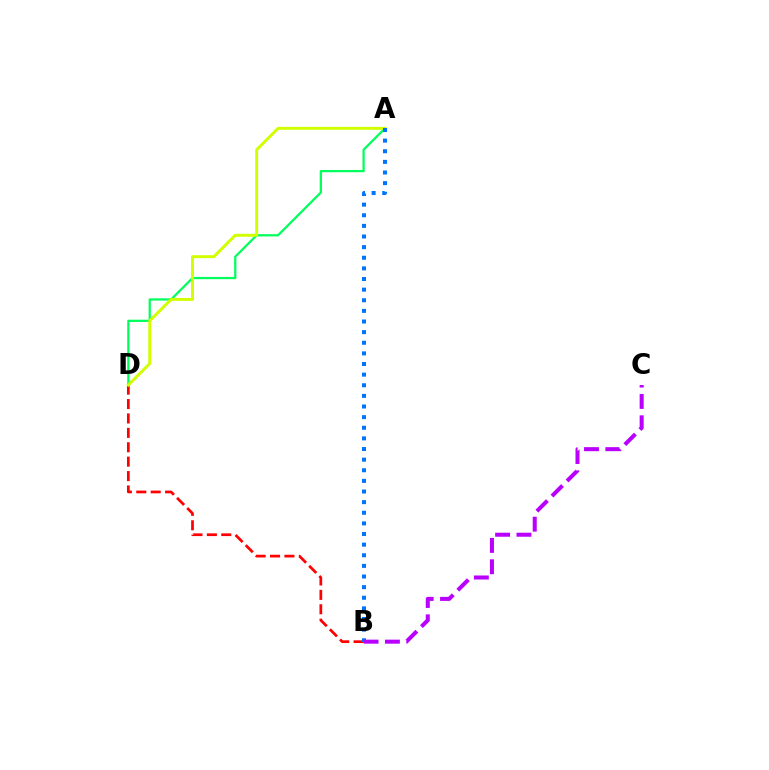{('B', 'D'): [{'color': '#ff0000', 'line_style': 'dashed', 'thickness': 1.96}], ('A', 'D'): [{'color': '#00ff5c', 'line_style': 'solid', 'thickness': 1.61}, {'color': '#d1ff00', 'line_style': 'solid', 'thickness': 2.11}], ('A', 'B'): [{'color': '#0074ff', 'line_style': 'dotted', 'thickness': 2.89}], ('B', 'C'): [{'color': '#b900ff', 'line_style': 'dashed', 'thickness': 2.9}]}